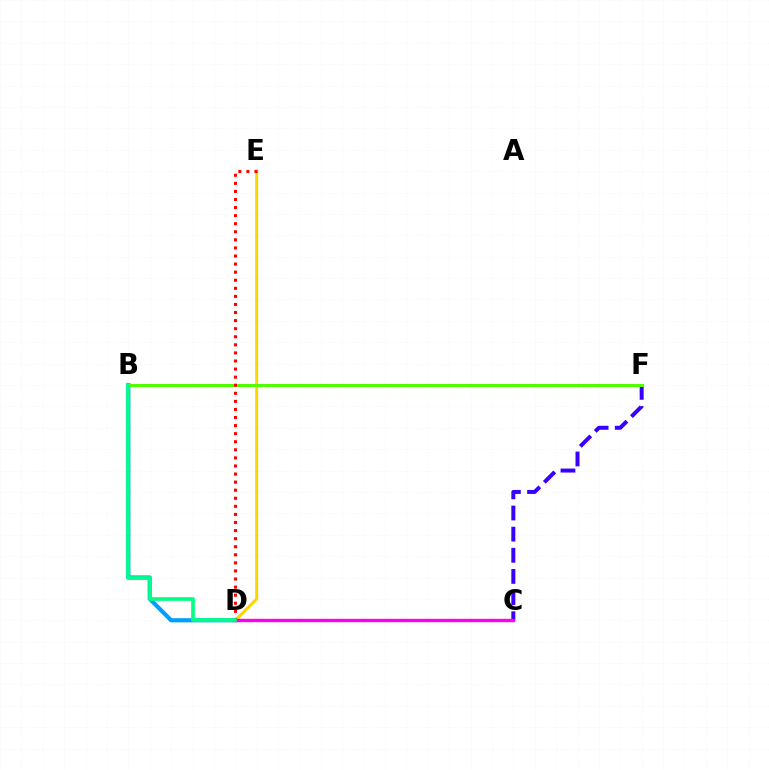{('B', 'D'): [{'color': '#009eff', 'line_style': 'solid', 'thickness': 2.98}, {'color': '#00ff86', 'line_style': 'solid', 'thickness': 2.64}], ('D', 'E'): [{'color': '#ffd500', 'line_style': 'solid', 'thickness': 2.15}, {'color': '#ff0000', 'line_style': 'dotted', 'thickness': 2.19}], ('C', 'F'): [{'color': '#3700ff', 'line_style': 'dashed', 'thickness': 2.87}], ('C', 'D'): [{'color': '#ff00ed', 'line_style': 'solid', 'thickness': 2.43}], ('B', 'F'): [{'color': '#4fff00', 'line_style': 'solid', 'thickness': 2.16}]}